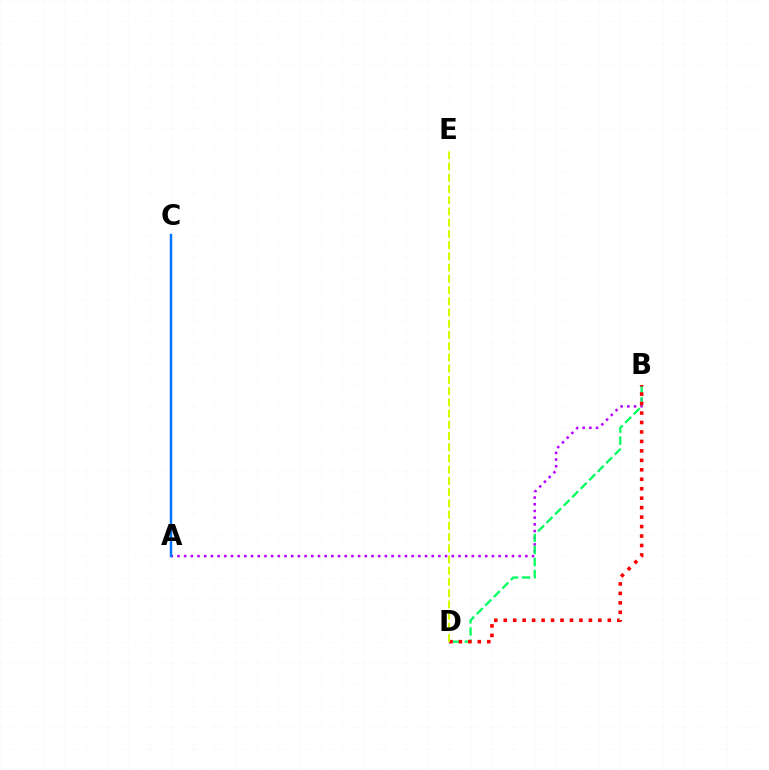{('A', 'B'): [{'color': '#b900ff', 'line_style': 'dotted', 'thickness': 1.82}], ('A', 'C'): [{'color': '#0074ff', 'line_style': 'solid', 'thickness': 1.76}], ('B', 'D'): [{'color': '#00ff5c', 'line_style': 'dashed', 'thickness': 1.64}, {'color': '#ff0000', 'line_style': 'dotted', 'thickness': 2.57}], ('D', 'E'): [{'color': '#d1ff00', 'line_style': 'dashed', 'thickness': 1.53}]}